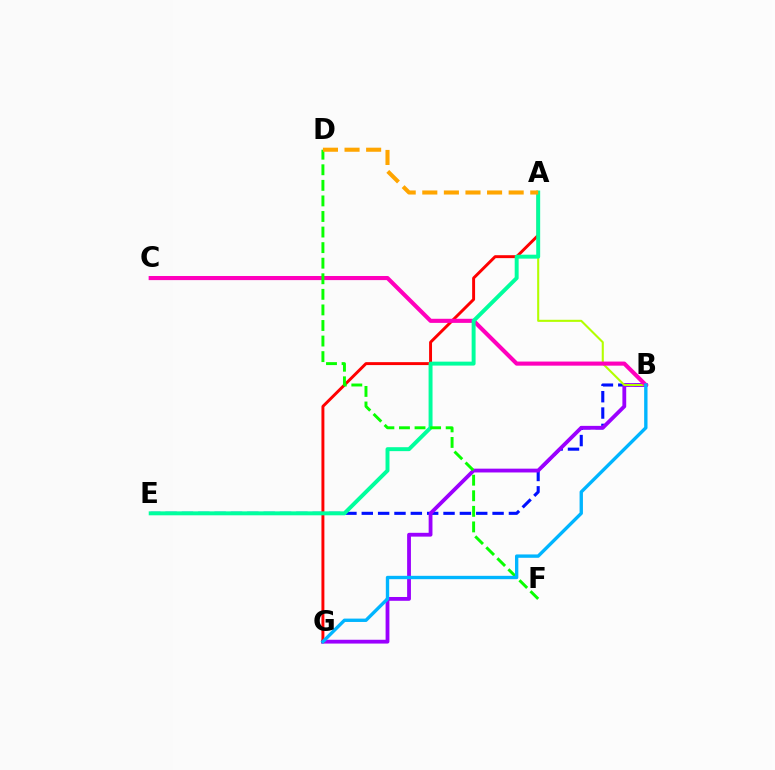{('B', 'E'): [{'color': '#0010ff', 'line_style': 'dashed', 'thickness': 2.22}], ('B', 'G'): [{'color': '#9b00ff', 'line_style': 'solid', 'thickness': 2.74}, {'color': '#00b5ff', 'line_style': 'solid', 'thickness': 2.42}], ('A', 'B'): [{'color': '#b3ff00', 'line_style': 'solid', 'thickness': 1.5}], ('A', 'G'): [{'color': '#ff0000', 'line_style': 'solid', 'thickness': 2.11}], ('B', 'C'): [{'color': '#ff00bd', 'line_style': 'solid', 'thickness': 2.95}], ('A', 'E'): [{'color': '#00ff9d', 'line_style': 'solid', 'thickness': 2.84}], ('D', 'F'): [{'color': '#08ff00', 'line_style': 'dashed', 'thickness': 2.12}], ('A', 'D'): [{'color': '#ffa500', 'line_style': 'dashed', 'thickness': 2.93}]}